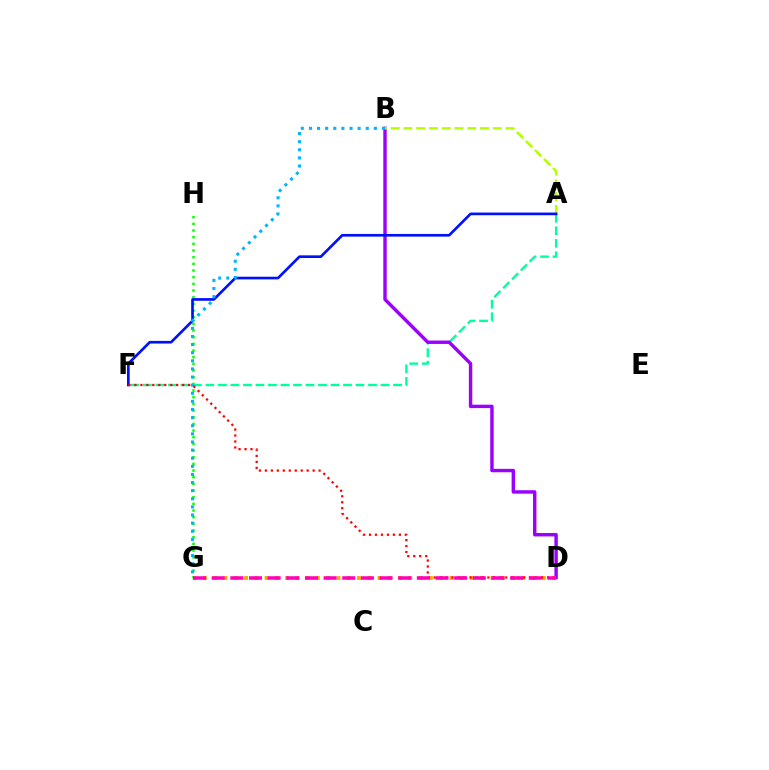{('G', 'H'): [{'color': '#08ff00', 'line_style': 'dotted', 'thickness': 1.81}], ('A', 'F'): [{'color': '#00ff9d', 'line_style': 'dashed', 'thickness': 1.7}, {'color': '#0010ff', 'line_style': 'solid', 'thickness': 1.92}], ('B', 'D'): [{'color': '#9b00ff', 'line_style': 'solid', 'thickness': 2.46}], ('D', 'G'): [{'color': '#ffa500', 'line_style': 'dotted', 'thickness': 2.79}, {'color': '#ff00bd', 'line_style': 'dashed', 'thickness': 2.53}], ('A', 'B'): [{'color': '#b3ff00', 'line_style': 'dashed', 'thickness': 1.73}], ('B', 'G'): [{'color': '#00b5ff', 'line_style': 'dotted', 'thickness': 2.21}], ('D', 'F'): [{'color': '#ff0000', 'line_style': 'dotted', 'thickness': 1.62}]}